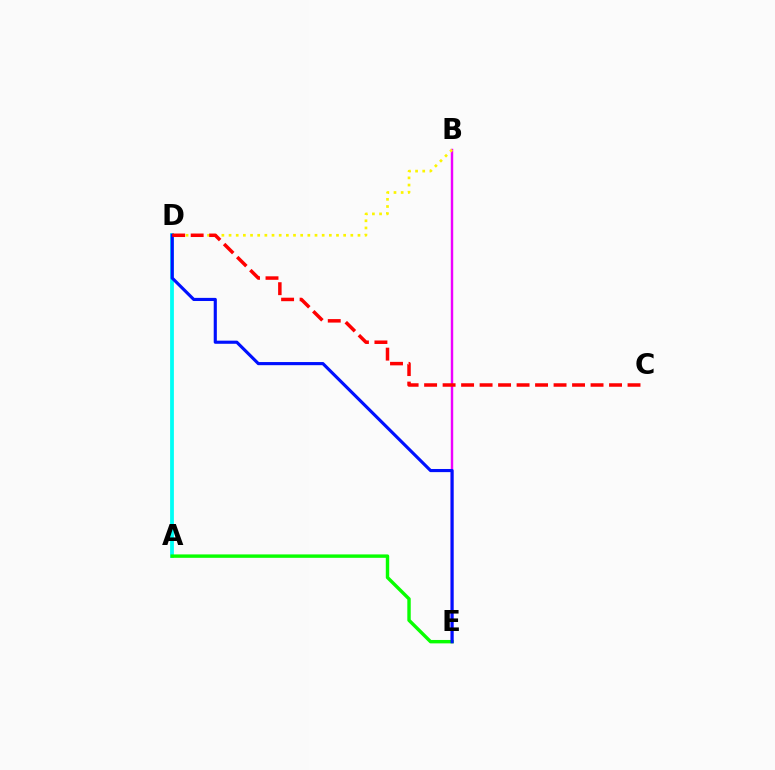{('A', 'D'): [{'color': '#00fff6', 'line_style': 'solid', 'thickness': 2.72}], ('B', 'E'): [{'color': '#ee00ff', 'line_style': 'solid', 'thickness': 1.75}], ('A', 'E'): [{'color': '#08ff00', 'line_style': 'solid', 'thickness': 2.45}], ('B', 'D'): [{'color': '#fcf500', 'line_style': 'dotted', 'thickness': 1.95}], ('D', 'E'): [{'color': '#0010ff', 'line_style': 'solid', 'thickness': 2.26}], ('C', 'D'): [{'color': '#ff0000', 'line_style': 'dashed', 'thickness': 2.51}]}